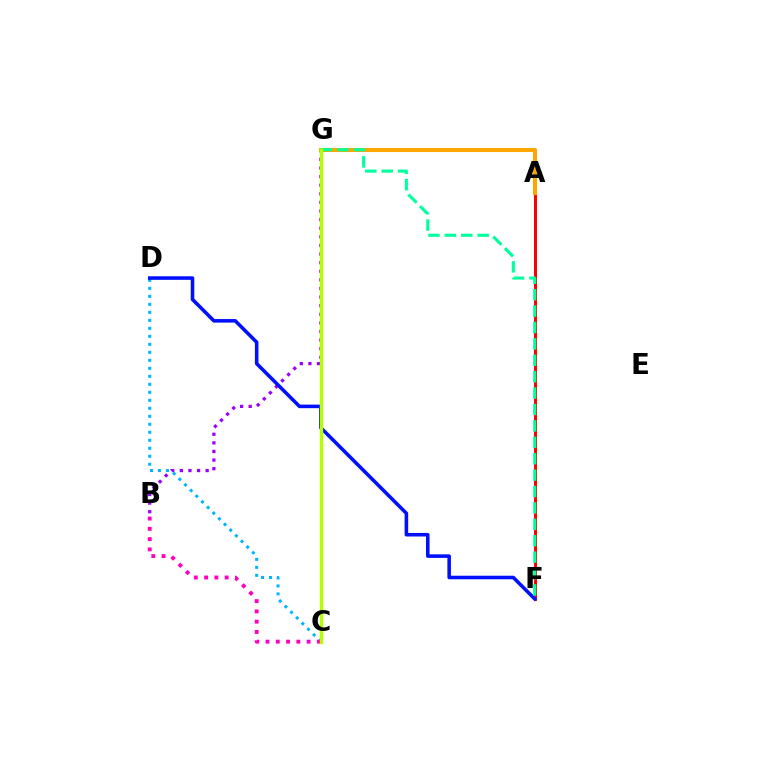{('B', 'G'): [{'color': '#9b00ff', 'line_style': 'dotted', 'thickness': 2.34}], ('A', 'F'): [{'color': '#08ff00', 'line_style': 'solid', 'thickness': 2.2}, {'color': '#ff0000', 'line_style': 'solid', 'thickness': 2.13}], ('C', 'D'): [{'color': '#00b5ff', 'line_style': 'dotted', 'thickness': 2.17}], ('D', 'F'): [{'color': '#0010ff', 'line_style': 'solid', 'thickness': 2.57}], ('A', 'G'): [{'color': '#ffa500', 'line_style': 'solid', 'thickness': 2.93}], ('B', 'C'): [{'color': '#ff00bd', 'line_style': 'dotted', 'thickness': 2.79}], ('F', 'G'): [{'color': '#00ff9d', 'line_style': 'dashed', 'thickness': 2.23}], ('C', 'G'): [{'color': '#b3ff00', 'line_style': 'solid', 'thickness': 2.46}]}